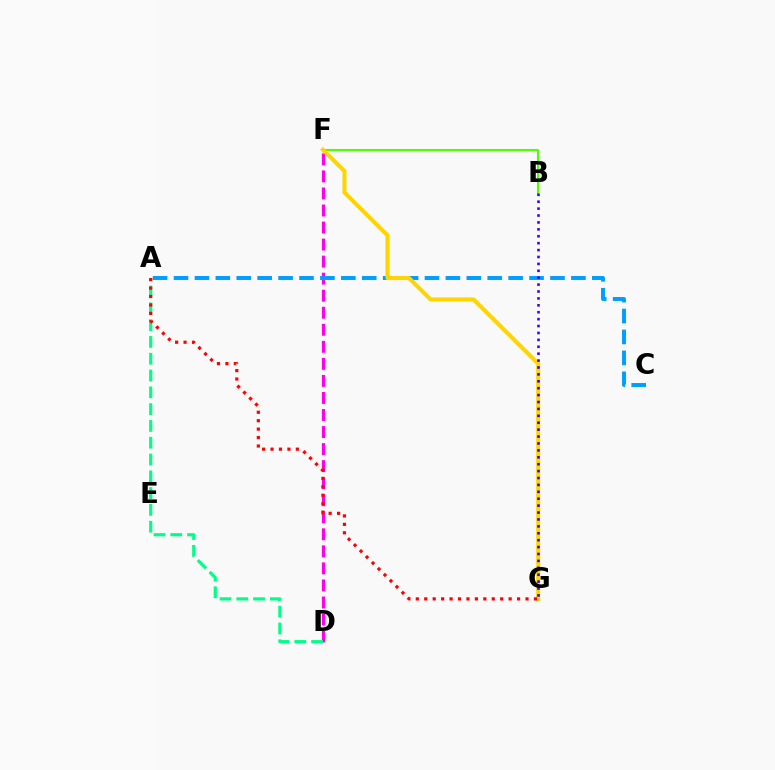{('D', 'F'): [{'color': '#ff00ed', 'line_style': 'dashed', 'thickness': 2.32}], ('A', 'D'): [{'color': '#00ff86', 'line_style': 'dashed', 'thickness': 2.28}], ('B', 'F'): [{'color': '#4fff00', 'line_style': 'solid', 'thickness': 1.51}], ('A', 'C'): [{'color': '#009eff', 'line_style': 'dashed', 'thickness': 2.84}], ('F', 'G'): [{'color': '#ffd500', 'line_style': 'solid', 'thickness': 2.91}], ('B', 'G'): [{'color': '#3700ff', 'line_style': 'dotted', 'thickness': 1.88}], ('A', 'G'): [{'color': '#ff0000', 'line_style': 'dotted', 'thickness': 2.29}]}